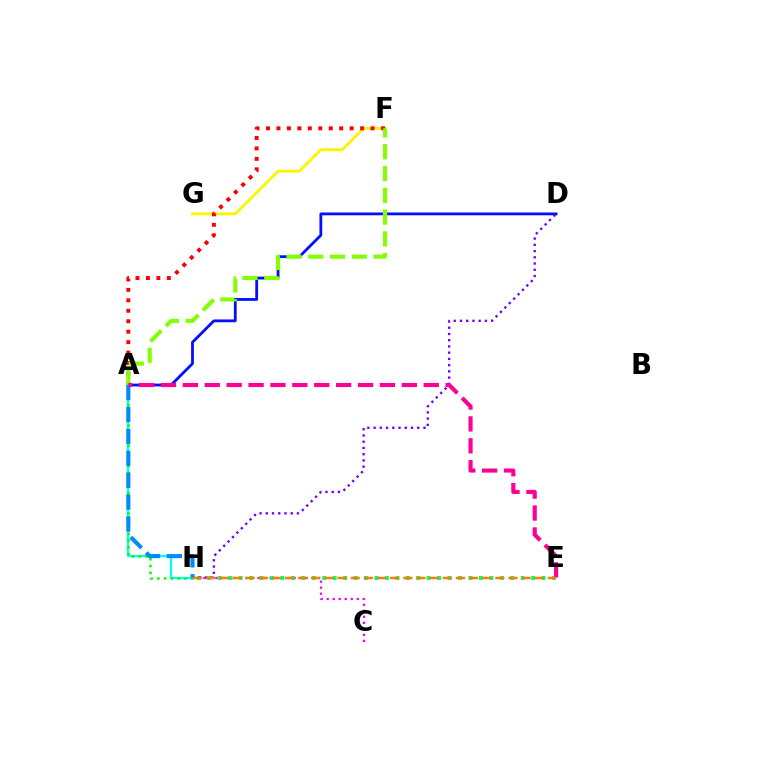{('C', 'H'): [{'color': '#ee00ff', 'line_style': 'dotted', 'thickness': 1.63}], ('A', 'H'): [{'color': '#00fff6', 'line_style': 'solid', 'thickness': 1.63}, {'color': '#08ff00', 'line_style': 'dotted', 'thickness': 1.84}, {'color': '#008cff', 'line_style': 'dashed', 'thickness': 2.97}], ('E', 'H'): [{'color': '#00ff74', 'line_style': 'dotted', 'thickness': 2.84}, {'color': '#ff7c00', 'line_style': 'dashed', 'thickness': 1.79}], ('A', 'D'): [{'color': '#0010ff', 'line_style': 'solid', 'thickness': 2.01}], ('D', 'H'): [{'color': '#7200ff', 'line_style': 'dotted', 'thickness': 1.69}], ('F', 'G'): [{'color': '#fcf500', 'line_style': 'solid', 'thickness': 2.06}], ('A', 'F'): [{'color': '#ff0000', 'line_style': 'dotted', 'thickness': 2.84}, {'color': '#84ff00', 'line_style': 'dashed', 'thickness': 2.96}], ('A', 'E'): [{'color': '#ff0094', 'line_style': 'dashed', 'thickness': 2.97}]}